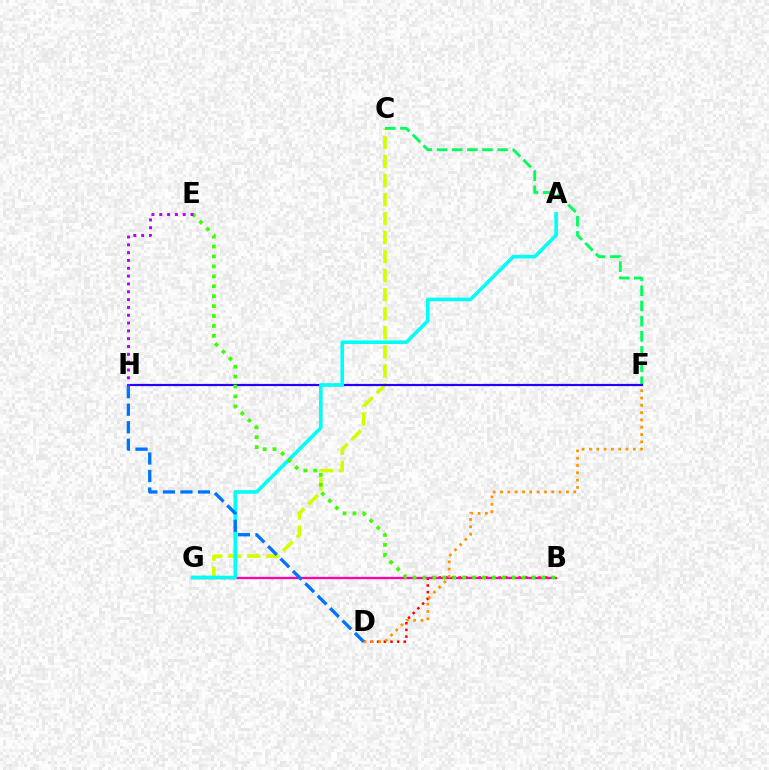{('C', 'G'): [{'color': '#d1ff00', 'line_style': 'dashed', 'thickness': 2.58}], ('C', 'F'): [{'color': '#00ff5c', 'line_style': 'dashed', 'thickness': 2.06}], ('B', 'D'): [{'color': '#ff0000', 'line_style': 'dotted', 'thickness': 1.81}], ('F', 'H'): [{'color': '#2500ff', 'line_style': 'solid', 'thickness': 1.57}], ('B', 'G'): [{'color': '#ff00ac', 'line_style': 'solid', 'thickness': 1.65}], ('D', 'F'): [{'color': '#ff9400', 'line_style': 'dotted', 'thickness': 1.99}], ('A', 'G'): [{'color': '#00fff6', 'line_style': 'solid', 'thickness': 2.6}], ('D', 'H'): [{'color': '#0074ff', 'line_style': 'dashed', 'thickness': 2.38}], ('B', 'E'): [{'color': '#3dff00', 'line_style': 'dotted', 'thickness': 2.7}], ('E', 'H'): [{'color': '#b900ff', 'line_style': 'dotted', 'thickness': 2.13}]}